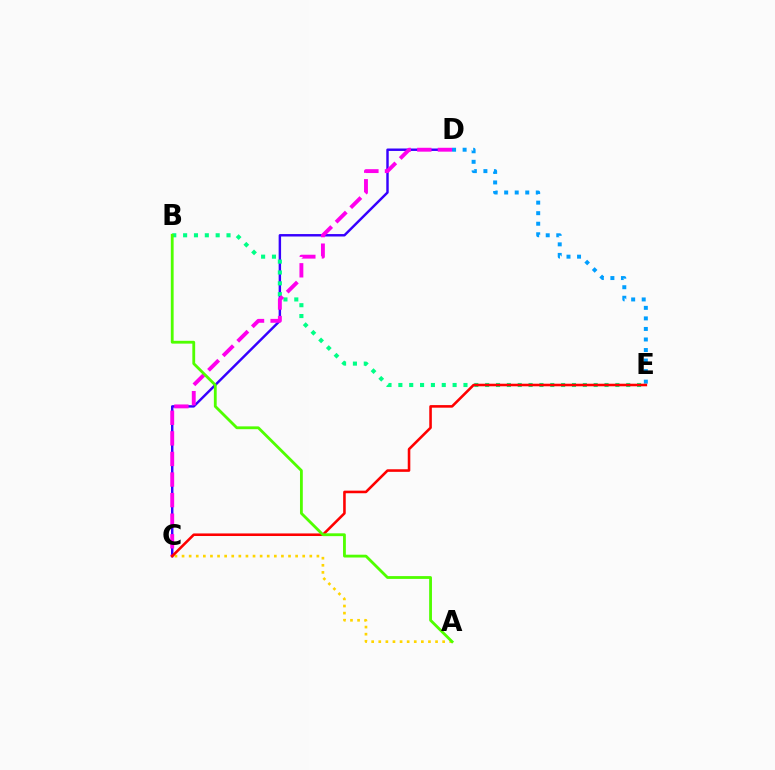{('C', 'D'): [{'color': '#3700ff', 'line_style': 'solid', 'thickness': 1.76}, {'color': '#ff00ed', 'line_style': 'dashed', 'thickness': 2.8}], ('B', 'E'): [{'color': '#00ff86', 'line_style': 'dotted', 'thickness': 2.95}], ('A', 'C'): [{'color': '#ffd500', 'line_style': 'dotted', 'thickness': 1.93}], ('D', 'E'): [{'color': '#009eff', 'line_style': 'dotted', 'thickness': 2.86}], ('C', 'E'): [{'color': '#ff0000', 'line_style': 'solid', 'thickness': 1.86}], ('A', 'B'): [{'color': '#4fff00', 'line_style': 'solid', 'thickness': 2.02}]}